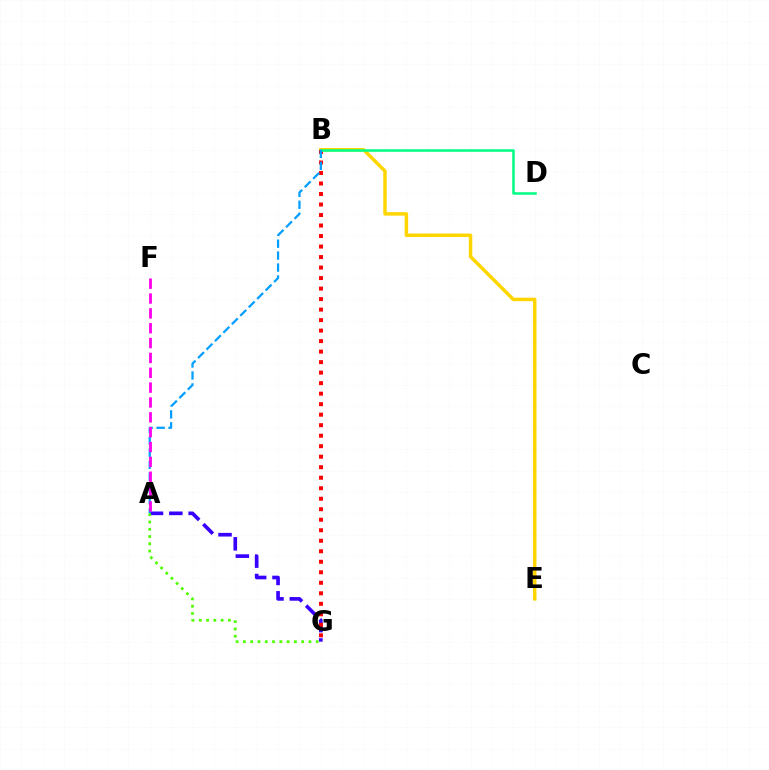{('B', 'E'): [{'color': '#ffd500', 'line_style': 'solid', 'thickness': 2.5}], ('A', 'G'): [{'color': '#3700ff', 'line_style': 'dashed', 'thickness': 2.63}, {'color': '#4fff00', 'line_style': 'dotted', 'thickness': 1.98}], ('B', 'G'): [{'color': '#ff0000', 'line_style': 'dotted', 'thickness': 2.85}], ('B', 'D'): [{'color': '#00ff86', 'line_style': 'solid', 'thickness': 1.82}], ('A', 'B'): [{'color': '#009eff', 'line_style': 'dashed', 'thickness': 1.62}], ('A', 'F'): [{'color': '#ff00ed', 'line_style': 'dashed', 'thickness': 2.02}]}